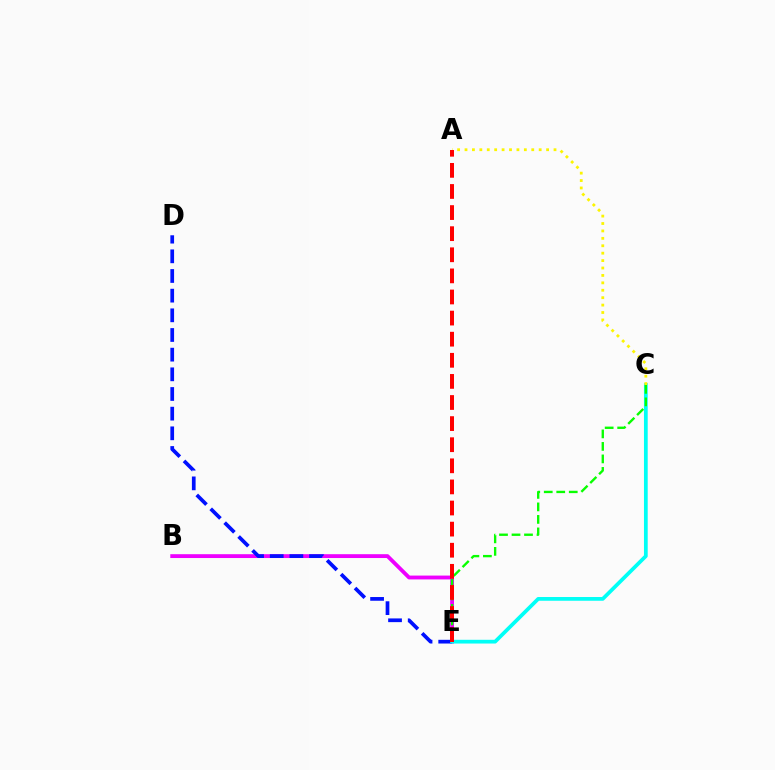{('B', 'E'): [{'color': '#ee00ff', 'line_style': 'solid', 'thickness': 2.77}], ('D', 'E'): [{'color': '#0010ff', 'line_style': 'dashed', 'thickness': 2.67}], ('C', 'E'): [{'color': '#00fff6', 'line_style': 'solid', 'thickness': 2.69}, {'color': '#08ff00', 'line_style': 'dashed', 'thickness': 1.7}], ('A', 'C'): [{'color': '#fcf500', 'line_style': 'dotted', 'thickness': 2.02}], ('A', 'E'): [{'color': '#ff0000', 'line_style': 'dashed', 'thickness': 2.87}]}